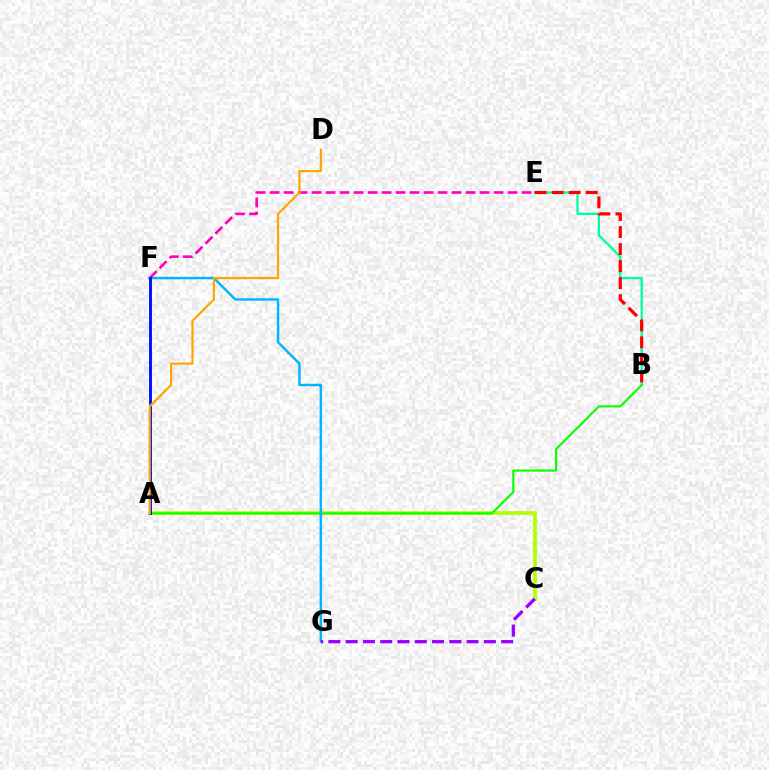{('A', 'C'): [{'color': '#b3ff00', 'line_style': 'solid', 'thickness': 2.66}], ('B', 'E'): [{'color': '#00ff9d', 'line_style': 'solid', 'thickness': 1.65}, {'color': '#ff0000', 'line_style': 'dashed', 'thickness': 2.31}], ('A', 'B'): [{'color': '#08ff00', 'line_style': 'solid', 'thickness': 1.53}], ('F', 'G'): [{'color': '#00b5ff', 'line_style': 'solid', 'thickness': 1.75}], ('E', 'F'): [{'color': '#ff00bd', 'line_style': 'dashed', 'thickness': 1.9}], ('A', 'F'): [{'color': '#0010ff', 'line_style': 'solid', 'thickness': 2.09}], ('C', 'G'): [{'color': '#9b00ff', 'line_style': 'dashed', 'thickness': 2.35}], ('A', 'D'): [{'color': '#ffa500', 'line_style': 'solid', 'thickness': 1.58}]}